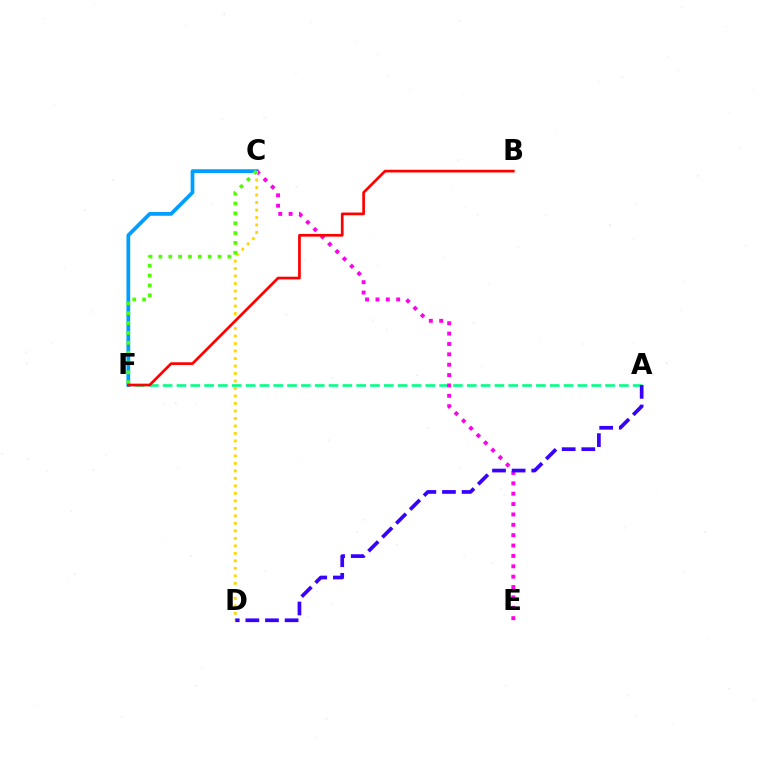{('A', 'F'): [{'color': '#00ff86', 'line_style': 'dashed', 'thickness': 1.88}], ('C', 'F'): [{'color': '#009eff', 'line_style': 'solid', 'thickness': 2.7}, {'color': '#4fff00', 'line_style': 'dotted', 'thickness': 2.68}], ('C', 'E'): [{'color': '#ff00ed', 'line_style': 'dotted', 'thickness': 2.82}], ('C', 'D'): [{'color': '#ffd500', 'line_style': 'dotted', 'thickness': 2.04}], ('B', 'F'): [{'color': '#ff0000', 'line_style': 'solid', 'thickness': 1.94}], ('A', 'D'): [{'color': '#3700ff', 'line_style': 'dashed', 'thickness': 2.67}]}